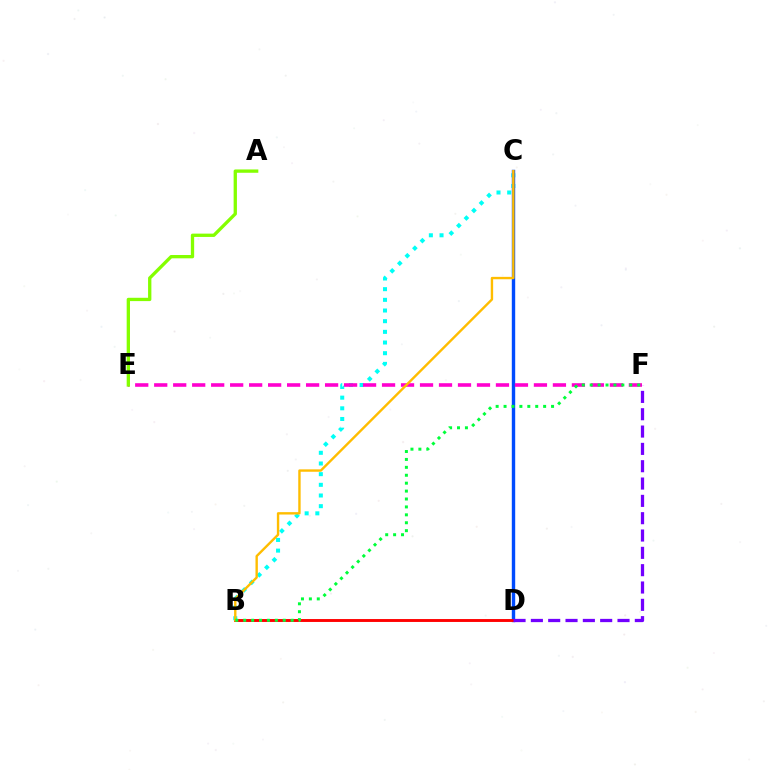{('B', 'C'): [{'color': '#00fff6', 'line_style': 'dotted', 'thickness': 2.9}, {'color': '#ffbd00', 'line_style': 'solid', 'thickness': 1.72}], ('C', 'D'): [{'color': '#004bff', 'line_style': 'solid', 'thickness': 2.44}], ('B', 'D'): [{'color': '#ff0000', 'line_style': 'solid', 'thickness': 2.09}], ('E', 'F'): [{'color': '#ff00cf', 'line_style': 'dashed', 'thickness': 2.58}], ('A', 'E'): [{'color': '#84ff00', 'line_style': 'solid', 'thickness': 2.39}], ('D', 'F'): [{'color': '#7200ff', 'line_style': 'dashed', 'thickness': 2.35}], ('B', 'F'): [{'color': '#00ff39', 'line_style': 'dotted', 'thickness': 2.15}]}